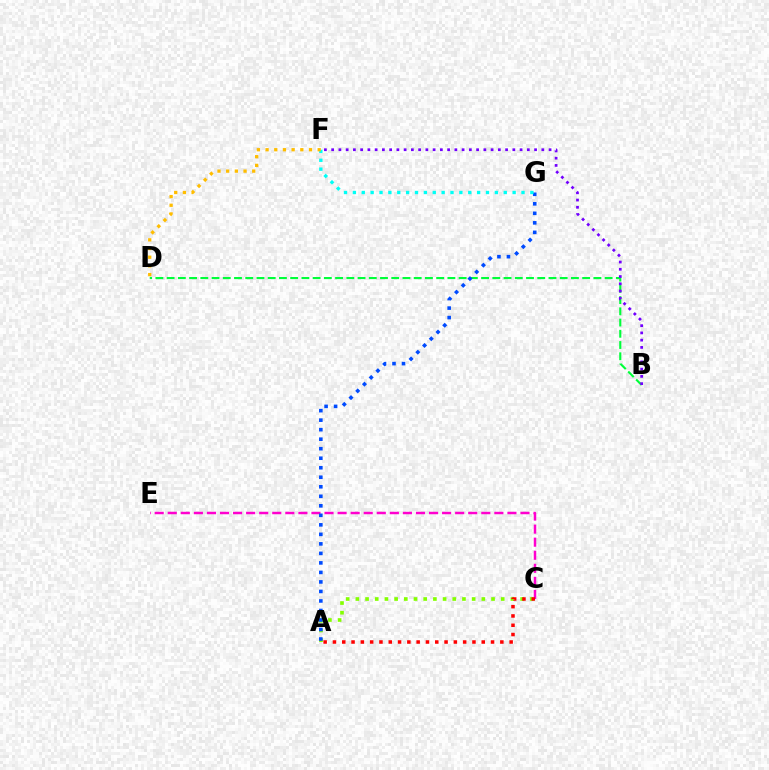{('A', 'C'): [{'color': '#84ff00', 'line_style': 'dotted', 'thickness': 2.63}, {'color': '#ff0000', 'line_style': 'dotted', 'thickness': 2.53}], ('B', 'D'): [{'color': '#00ff39', 'line_style': 'dashed', 'thickness': 1.53}], ('C', 'E'): [{'color': '#ff00cf', 'line_style': 'dashed', 'thickness': 1.77}], ('B', 'F'): [{'color': '#7200ff', 'line_style': 'dotted', 'thickness': 1.97}], ('A', 'G'): [{'color': '#004bff', 'line_style': 'dotted', 'thickness': 2.59}], ('F', 'G'): [{'color': '#00fff6', 'line_style': 'dotted', 'thickness': 2.41}], ('D', 'F'): [{'color': '#ffbd00', 'line_style': 'dotted', 'thickness': 2.36}]}